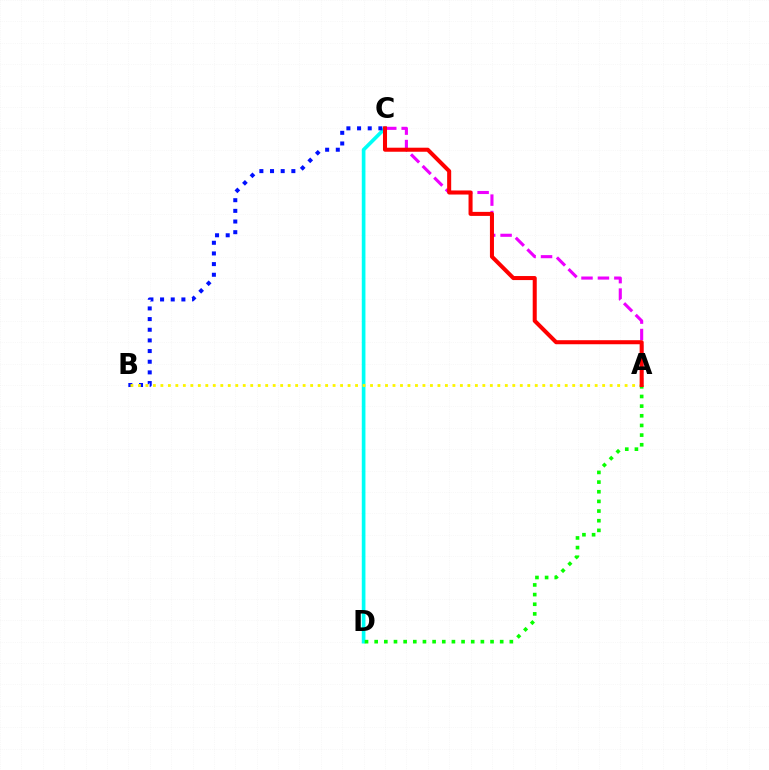{('C', 'D'): [{'color': '#00fff6', 'line_style': 'solid', 'thickness': 2.64}], ('A', 'C'): [{'color': '#ee00ff', 'line_style': 'dashed', 'thickness': 2.23}, {'color': '#ff0000', 'line_style': 'solid', 'thickness': 2.91}], ('B', 'C'): [{'color': '#0010ff', 'line_style': 'dotted', 'thickness': 2.9}], ('A', 'B'): [{'color': '#fcf500', 'line_style': 'dotted', 'thickness': 2.03}], ('A', 'D'): [{'color': '#08ff00', 'line_style': 'dotted', 'thickness': 2.62}]}